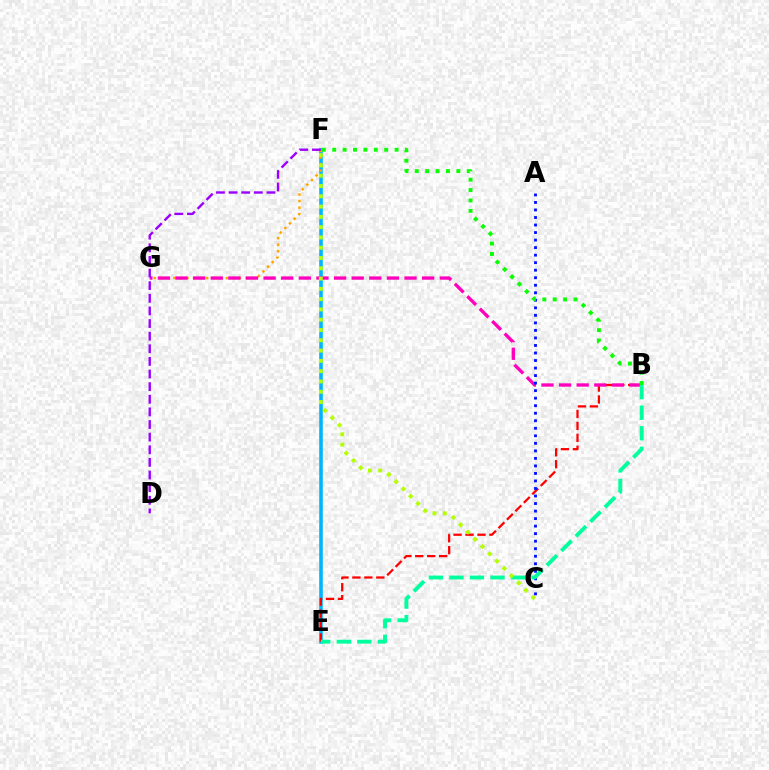{('E', 'F'): [{'color': '#00b5ff', 'line_style': 'solid', 'thickness': 2.57}], ('F', 'G'): [{'color': '#ffa500', 'line_style': 'dotted', 'thickness': 1.78}], ('B', 'E'): [{'color': '#ff0000', 'line_style': 'dashed', 'thickness': 1.62}, {'color': '#00ff9d', 'line_style': 'dashed', 'thickness': 2.79}], ('B', 'G'): [{'color': '#ff00bd', 'line_style': 'dashed', 'thickness': 2.39}], ('A', 'C'): [{'color': '#0010ff', 'line_style': 'dotted', 'thickness': 2.05}], ('D', 'F'): [{'color': '#9b00ff', 'line_style': 'dashed', 'thickness': 1.71}], ('B', 'F'): [{'color': '#08ff00', 'line_style': 'dotted', 'thickness': 2.82}], ('C', 'F'): [{'color': '#b3ff00', 'line_style': 'dotted', 'thickness': 2.79}]}